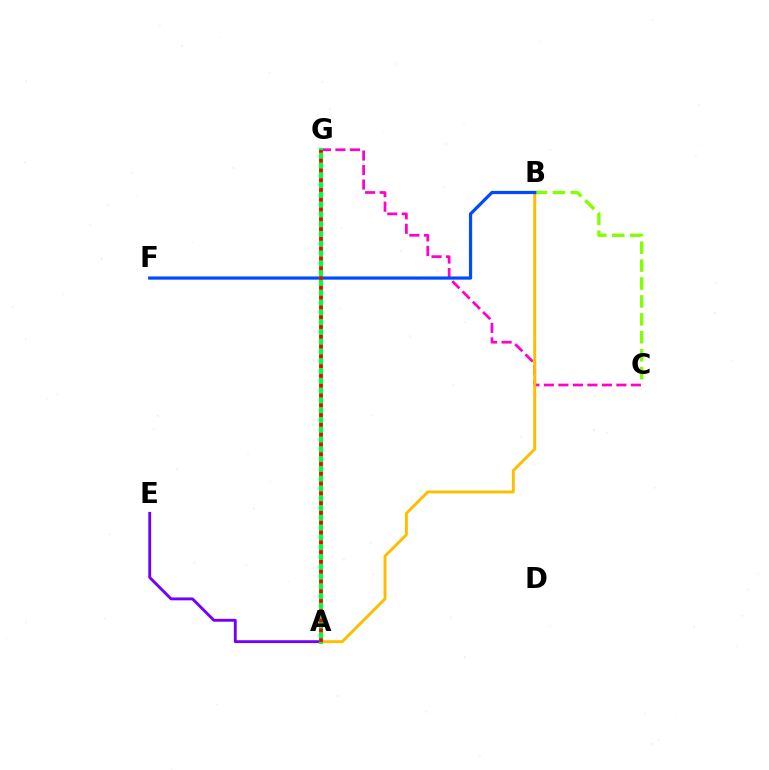{('C', 'G'): [{'color': '#ff00cf', 'line_style': 'dashed', 'thickness': 1.97}], ('A', 'B'): [{'color': '#ffbd00', 'line_style': 'solid', 'thickness': 2.11}], ('B', 'C'): [{'color': '#84ff00', 'line_style': 'dashed', 'thickness': 2.43}], ('A', 'G'): [{'color': '#00fff6', 'line_style': 'solid', 'thickness': 2.78}, {'color': '#00ff39', 'line_style': 'solid', 'thickness': 2.93}, {'color': '#ff0000', 'line_style': 'dotted', 'thickness': 2.66}], ('A', 'E'): [{'color': '#7200ff', 'line_style': 'solid', 'thickness': 2.07}], ('B', 'F'): [{'color': '#004bff', 'line_style': 'solid', 'thickness': 2.31}]}